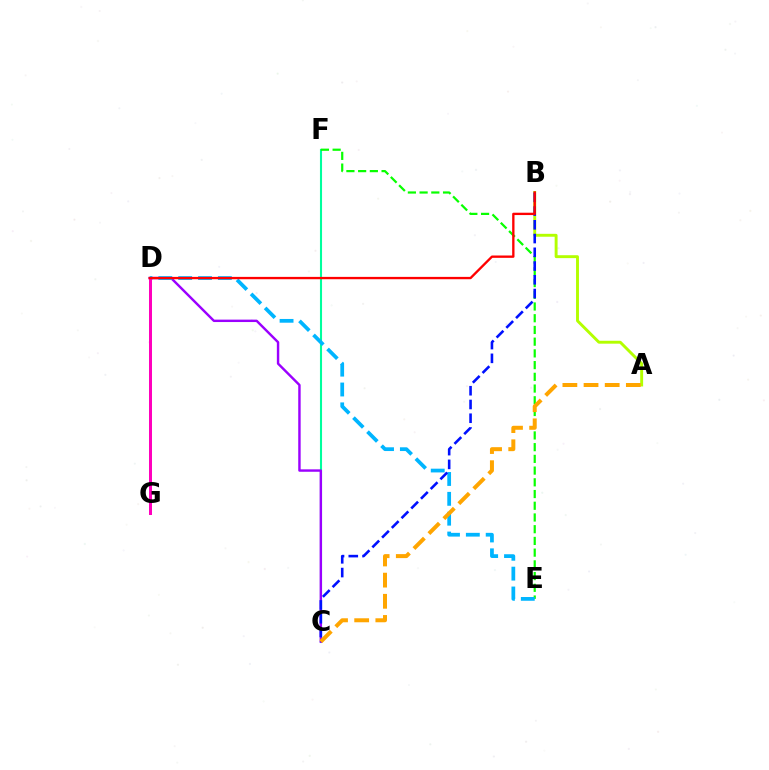{('C', 'F'): [{'color': '#00ff9d', 'line_style': 'solid', 'thickness': 1.51}], ('C', 'D'): [{'color': '#9b00ff', 'line_style': 'solid', 'thickness': 1.74}], ('A', 'B'): [{'color': '#b3ff00', 'line_style': 'solid', 'thickness': 2.09}], ('E', 'F'): [{'color': '#08ff00', 'line_style': 'dashed', 'thickness': 1.59}], ('D', 'E'): [{'color': '#00b5ff', 'line_style': 'dashed', 'thickness': 2.7}], ('D', 'G'): [{'color': '#ff00bd', 'line_style': 'solid', 'thickness': 2.16}], ('B', 'C'): [{'color': '#0010ff', 'line_style': 'dashed', 'thickness': 1.87}], ('A', 'C'): [{'color': '#ffa500', 'line_style': 'dashed', 'thickness': 2.87}], ('B', 'D'): [{'color': '#ff0000', 'line_style': 'solid', 'thickness': 1.68}]}